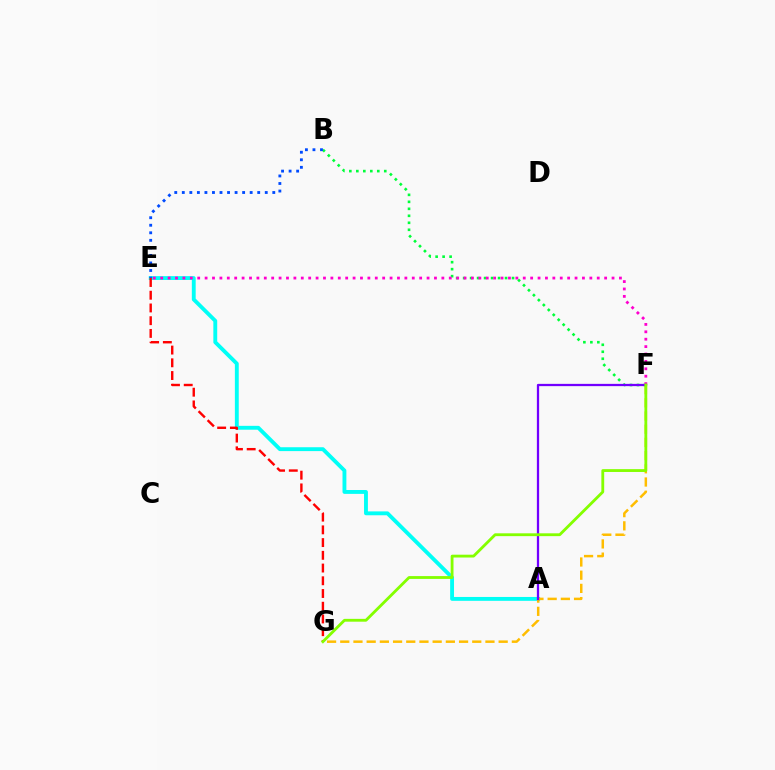{('B', 'F'): [{'color': '#00ff39', 'line_style': 'dotted', 'thickness': 1.9}], ('A', 'E'): [{'color': '#00fff6', 'line_style': 'solid', 'thickness': 2.78}], ('E', 'F'): [{'color': '#ff00cf', 'line_style': 'dotted', 'thickness': 2.01}], ('B', 'E'): [{'color': '#004bff', 'line_style': 'dotted', 'thickness': 2.05}], ('E', 'G'): [{'color': '#ff0000', 'line_style': 'dashed', 'thickness': 1.73}], ('F', 'G'): [{'color': '#ffbd00', 'line_style': 'dashed', 'thickness': 1.79}, {'color': '#84ff00', 'line_style': 'solid', 'thickness': 2.03}], ('A', 'F'): [{'color': '#7200ff', 'line_style': 'solid', 'thickness': 1.63}]}